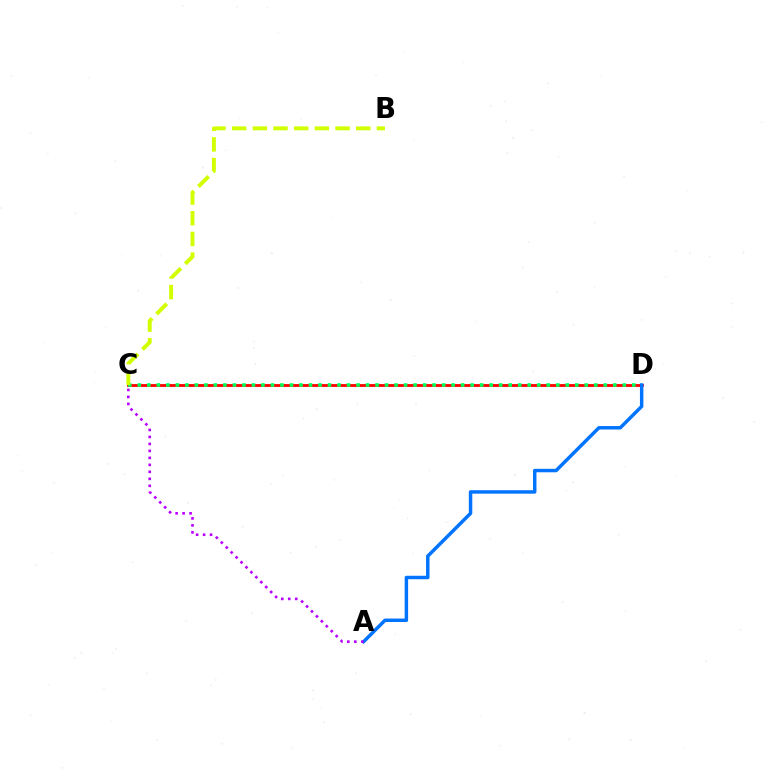{('C', 'D'): [{'color': '#ff0000', 'line_style': 'solid', 'thickness': 2.02}, {'color': '#00ff5c', 'line_style': 'dotted', 'thickness': 2.58}], ('B', 'C'): [{'color': '#d1ff00', 'line_style': 'dashed', 'thickness': 2.81}], ('A', 'D'): [{'color': '#0074ff', 'line_style': 'solid', 'thickness': 2.49}], ('A', 'C'): [{'color': '#b900ff', 'line_style': 'dotted', 'thickness': 1.9}]}